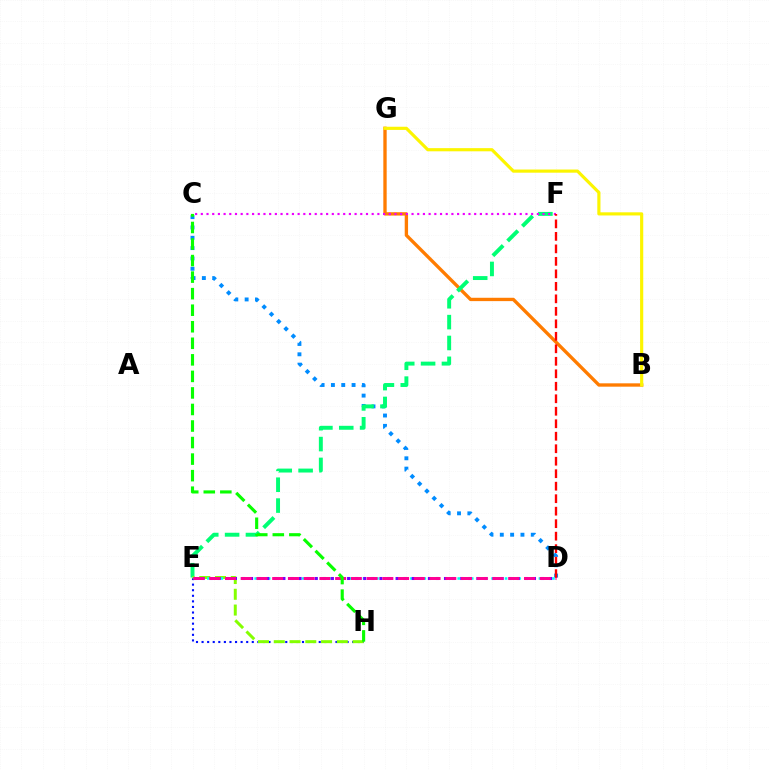{('C', 'D'): [{'color': '#008cff', 'line_style': 'dotted', 'thickness': 2.81}], ('B', 'G'): [{'color': '#ff7c00', 'line_style': 'solid', 'thickness': 2.41}, {'color': '#fcf500', 'line_style': 'solid', 'thickness': 2.27}], ('E', 'F'): [{'color': '#00ff74', 'line_style': 'dashed', 'thickness': 2.83}], ('E', 'H'): [{'color': '#0010ff', 'line_style': 'dotted', 'thickness': 1.52}, {'color': '#84ff00', 'line_style': 'dashed', 'thickness': 2.14}], ('C', 'F'): [{'color': '#ee00ff', 'line_style': 'dotted', 'thickness': 1.55}], ('D', 'F'): [{'color': '#ff0000', 'line_style': 'dashed', 'thickness': 1.7}], ('D', 'E'): [{'color': '#00fff6', 'line_style': 'dotted', 'thickness': 1.84}, {'color': '#7200ff', 'line_style': 'dotted', 'thickness': 2.2}, {'color': '#ff0094', 'line_style': 'dashed', 'thickness': 2.14}], ('C', 'H'): [{'color': '#08ff00', 'line_style': 'dashed', 'thickness': 2.25}]}